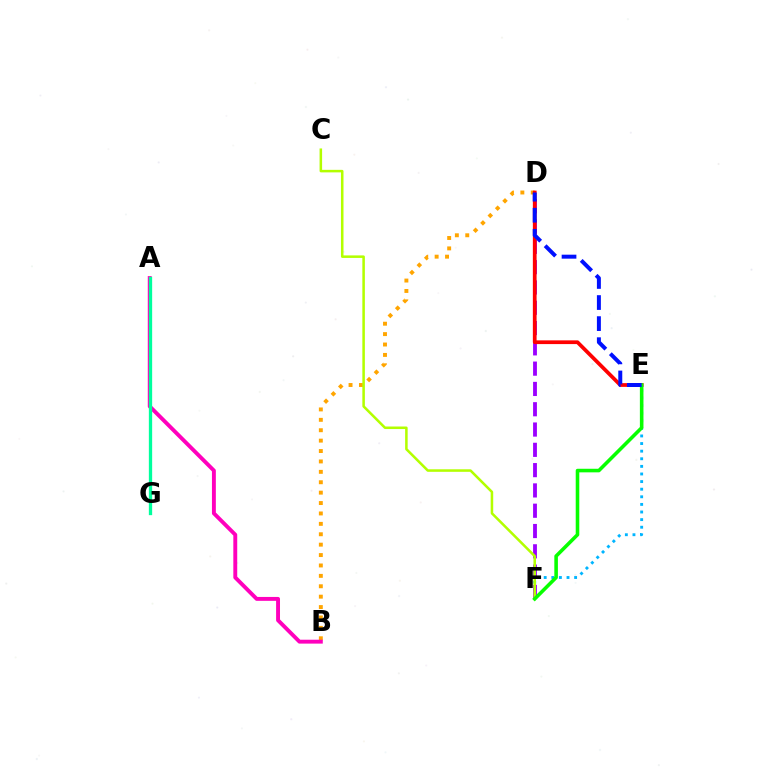{('E', 'F'): [{'color': '#00b5ff', 'line_style': 'dotted', 'thickness': 2.07}, {'color': '#08ff00', 'line_style': 'solid', 'thickness': 2.57}], ('B', 'D'): [{'color': '#ffa500', 'line_style': 'dotted', 'thickness': 2.83}], ('A', 'B'): [{'color': '#ff00bd', 'line_style': 'solid', 'thickness': 2.81}], ('A', 'G'): [{'color': '#00ff9d', 'line_style': 'solid', 'thickness': 2.38}], ('D', 'F'): [{'color': '#9b00ff', 'line_style': 'dashed', 'thickness': 2.76}], ('C', 'F'): [{'color': '#b3ff00', 'line_style': 'solid', 'thickness': 1.83}], ('D', 'E'): [{'color': '#ff0000', 'line_style': 'solid', 'thickness': 2.69}, {'color': '#0010ff', 'line_style': 'dashed', 'thickness': 2.86}]}